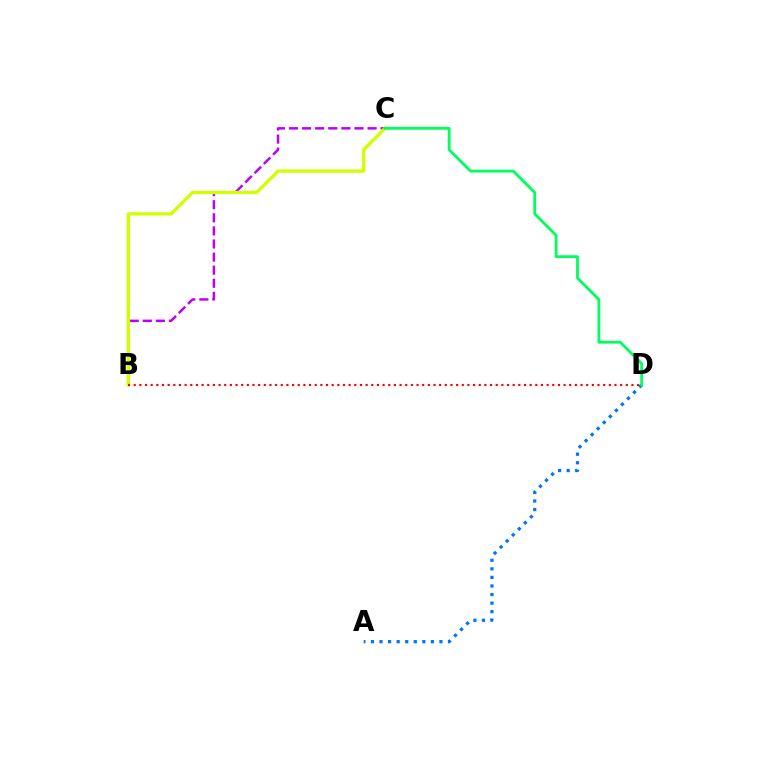{('A', 'D'): [{'color': '#0074ff', 'line_style': 'dotted', 'thickness': 2.33}], ('B', 'C'): [{'color': '#b900ff', 'line_style': 'dashed', 'thickness': 1.78}, {'color': '#d1ff00', 'line_style': 'solid', 'thickness': 2.39}], ('B', 'D'): [{'color': '#ff0000', 'line_style': 'dotted', 'thickness': 1.54}], ('C', 'D'): [{'color': '#00ff5c', 'line_style': 'solid', 'thickness': 2.03}]}